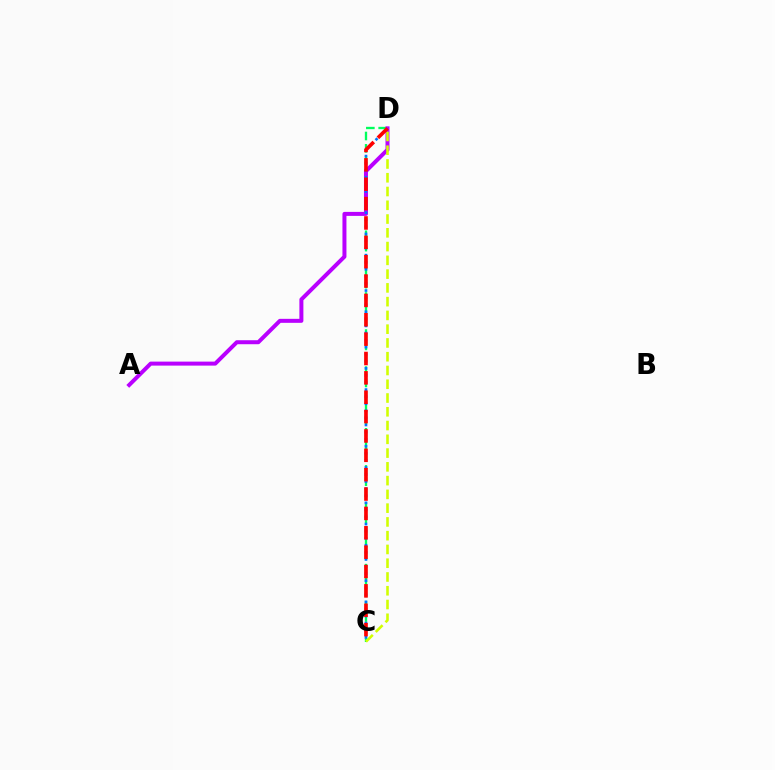{('C', 'D'): [{'color': '#00ff5c', 'line_style': 'dashed', 'thickness': 1.68}, {'color': '#d1ff00', 'line_style': 'dashed', 'thickness': 1.87}, {'color': '#0074ff', 'line_style': 'dotted', 'thickness': 1.92}, {'color': '#ff0000', 'line_style': 'dashed', 'thickness': 2.63}], ('A', 'D'): [{'color': '#b900ff', 'line_style': 'solid', 'thickness': 2.88}]}